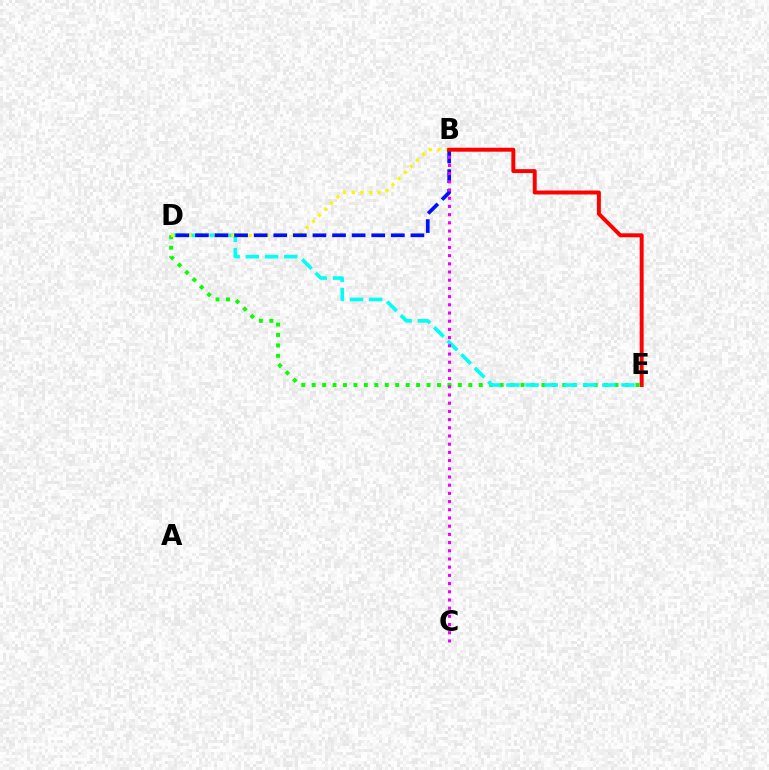{('D', 'E'): [{'color': '#08ff00', 'line_style': 'dotted', 'thickness': 2.84}, {'color': '#00fff6', 'line_style': 'dashed', 'thickness': 2.61}], ('B', 'D'): [{'color': '#fcf500', 'line_style': 'dotted', 'thickness': 2.34}, {'color': '#0010ff', 'line_style': 'dashed', 'thickness': 2.66}], ('B', 'E'): [{'color': '#ff0000', 'line_style': 'solid', 'thickness': 2.85}], ('B', 'C'): [{'color': '#ee00ff', 'line_style': 'dotted', 'thickness': 2.23}]}